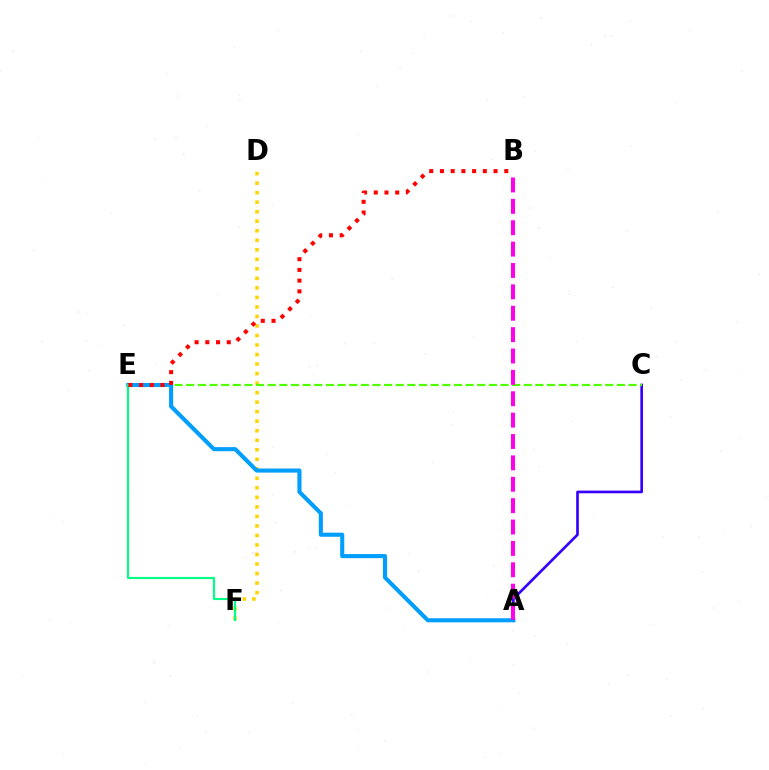{('A', 'C'): [{'color': '#3700ff', 'line_style': 'solid', 'thickness': 1.93}], ('D', 'F'): [{'color': '#ffd500', 'line_style': 'dotted', 'thickness': 2.59}], ('C', 'E'): [{'color': '#4fff00', 'line_style': 'dashed', 'thickness': 1.58}], ('A', 'E'): [{'color': '#009eff', 'line_style': 'solid', 'thickness': 2.94}], ('A', 'B'): [{'color': '#ff00ed', 'line_style': 'dashed', 'thickness': 2.9}], ('E', 'F'): [{'color': '#00ff86', 'line_style': 'solid', 'thickness': 1.55}], ('B', 'E'): [{'color': '#ff0000', 'line_style': 'dotted', 'thickness': 2.91}]}